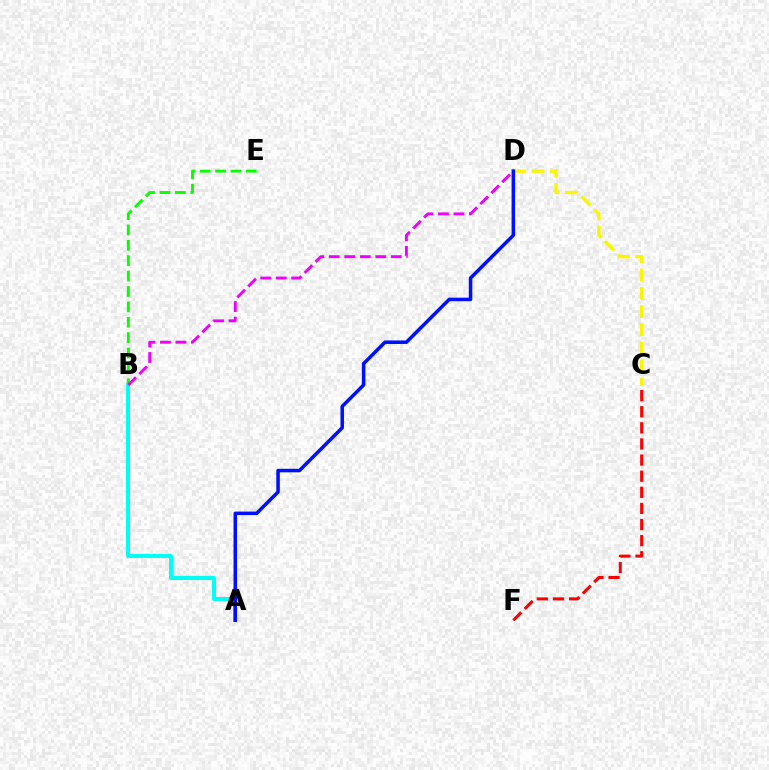{('B', 'E'): [{'color': '#08ff00', 'line_style': 'dashed', 'thickness': 2.09}], ('A', 'B'): [{'color': '#00fff6', 'line_style': 'solid', 'thickness': 2.87}], ('C', 'D'): [{'color': '#fcf500', 'line_style': 'dashed', 'thickness': 2.48}], ('B', 'D'): [{'color': '#ee00ff', 'line_style': 'dashed', 'thickness': 2.1}], ('C', 'F'): [{'color': '#ff0000', 'line_style': 'dashed', 'thickness': 2.19}], ('A', 'D'): [{'color': '#0010ff', 'line_style': 'solid', 'thickness': 2.54}]}